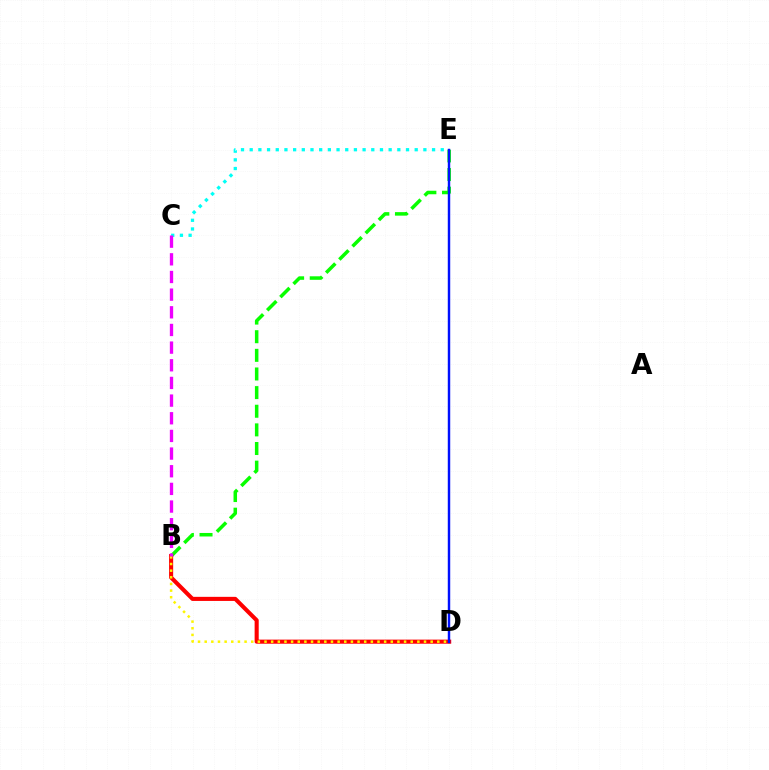{('B', 'E'): [{'color': '#08ff00', 'line_style': 'dashed', 'thickness': 2.53}], ('B', 'D'): [{'color': '#ff0000', 'line_style': 'solid', 'thickness': 2.94}, {'color': '#fcf500', 'line_style': 'dotted', 'thickness': 1.81}], ('D', 'E'): [{'color': '#0010ff', 'line_style': 'solid', 'thickness': 1.76}], ('C', 'E'): [{'color': '#00fff6', 'line_style': 'dotted', 'thickness': 2.36}], ('B', 'C'): [{'color': '#ee00ff', 'line_style': 'dashed', 'thickness': 2.4}]}